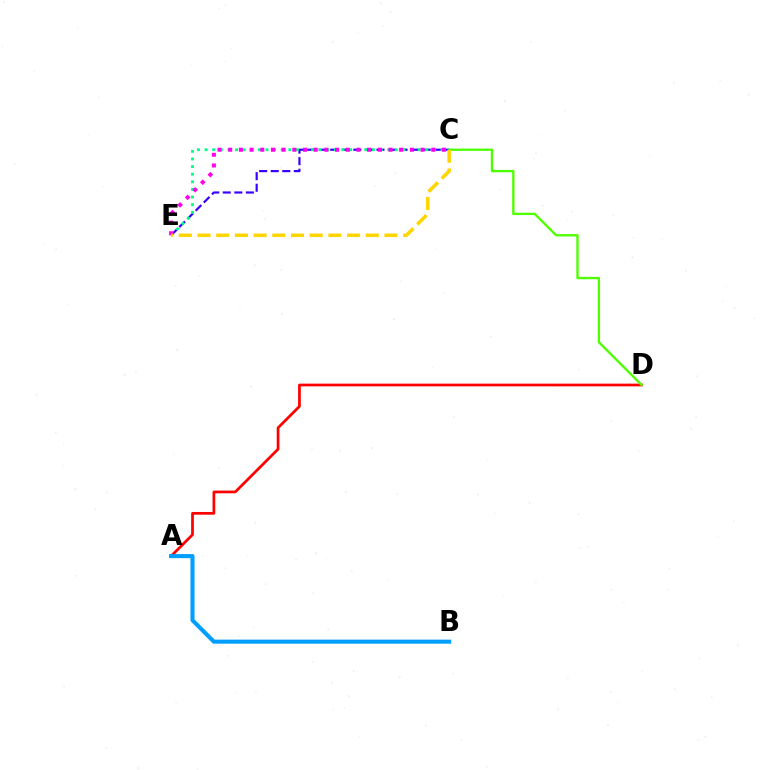{('A', 'D'): [{'color': '#ff0000', 'line_style': 'solid', 'thickness': 1.96}], ('C', 'D'): [{'color': '#4fff00', 'line_style': 'solid', 'thickness': 1.69}], ('C', 'E'): [{'color': '#3700ff', 'line_style': 'dashed', 'thickness': 1.57}, {'color': '#00ff86', 'line_style': 'dotted', 'thickness': 2.07}, {'color': '#ff00ed', 'line_style': 'dotted', 'thickness': 2.9}, {'color': '#ffd500', 'line_style': 'dashed', 'thickness': 2.54}], ('A', 'B'): [{'color': '#009eff', 'line_style': 'solid', 'thickness': 2.93}]}